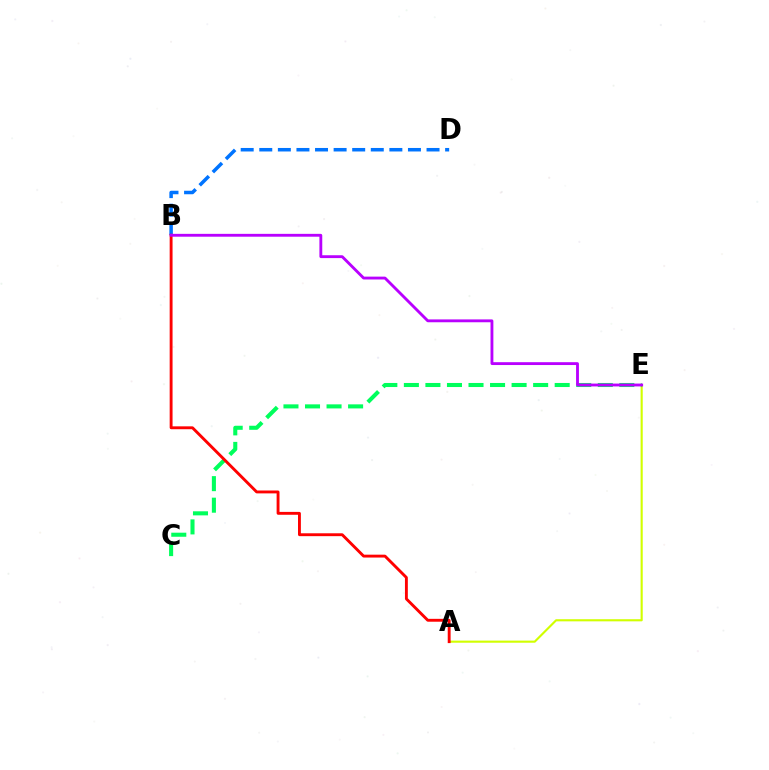{('A', 'E'): [{'color': '#d1ff00', 'line_style': 'solid', 'thickness': 1.53}], ('C', 'E'): [{'color': '#00ff5c', 'line_style': 'dashed', 'thickness': 2.93}], ('B', 'D'): [{'color': '#0074ff', 'line_style': 'dashed', 'thickness': 2.52}], ('A', 'B'): [{'color': '#ff0000', 'line_style': 'solid', 'thickness': 2.07}], ('B', 'E'): [{'color': '#b900ff', 'line_style': 'solid', 'thickness': 2.05}]}